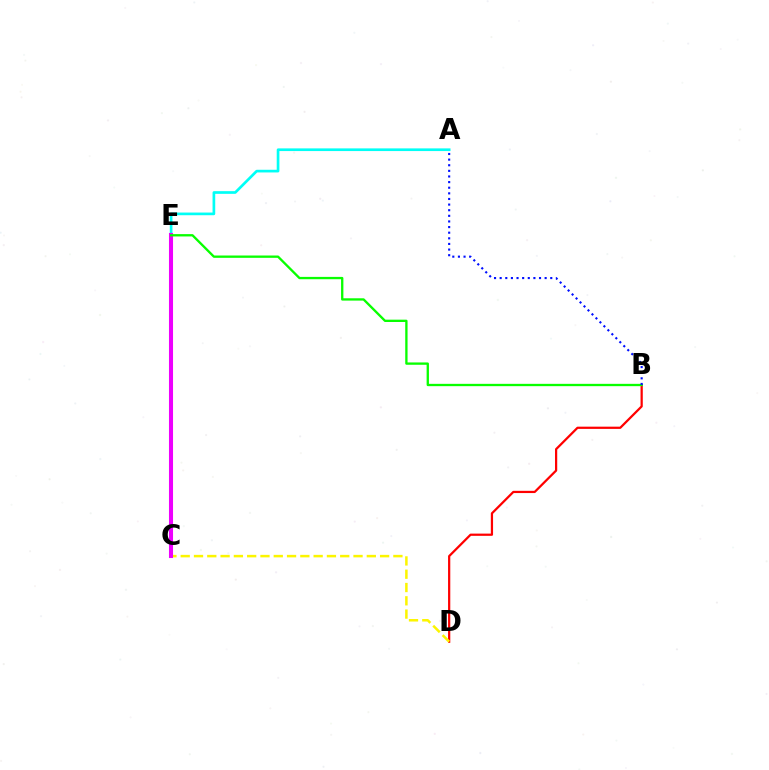{('B', 'D'): [{'color': '#ff0000', 'line_style': 'solid', 'thickness': 1.61}], ('C', 'D'): [{'color': '#fcf500', 'line_style': 'dashed', 'thickness': 1.81}], ('A', 'E'): [{'color': '#00fff6', 'line_style': 'solid', 'thickness': 1.93}], ('C', 'E'): [{'color': '#ee00ff', 'line_style': 'solid', 'thickness': 2.93}], ('B', 'E'): [{'color': '#08ff00', 'line_style': 'solid', 'thickness': 1.67}], ('A', 'B'): [{'color': '#0010ff', 'line_style': 'dotted', 'thickness': 1.53}]}